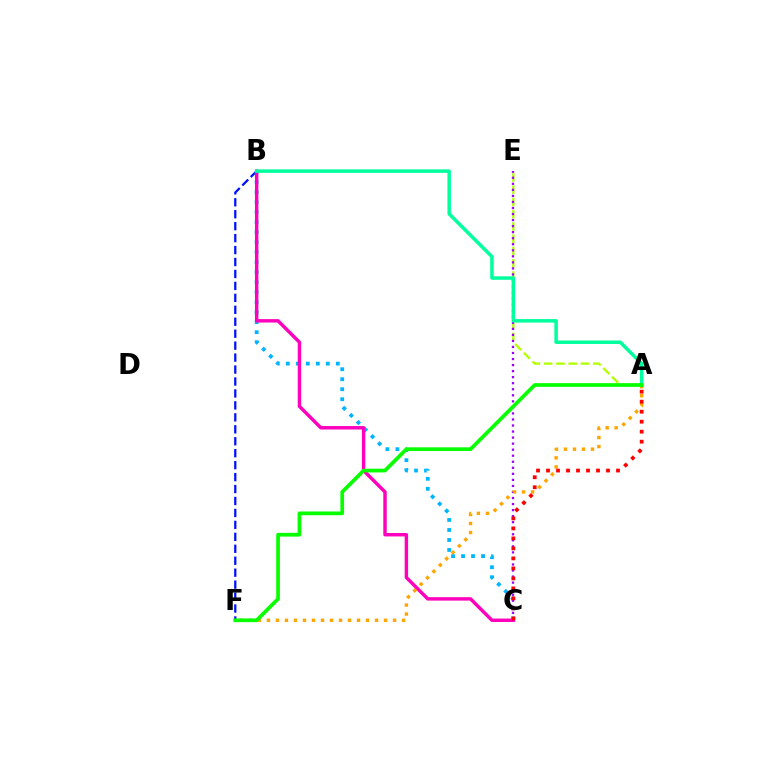{('B', 'F'): [{'color': '#0010ff', 'line_style': 'dashed', 'thickness': 1.62}], ('B', 'C'): [{'color': '#00b5ff', 'line_style': 'dotted', 'thickness': 2.72}, {'color': '#ff00bd', 'line_style': 'solid', 'thickness': 2.47}], ('A', 'E'): [{'color': '#b3ff00', 'line_style': 'dashed', 'thickness': 1.67}], ('C', 'E'): [{'color': '#9b00ff', 'line_style': 'dotted', 'thickness': 1.64}], ('A', 'F'): [{'color': '#ffa500', 'line_style': 'dotted', 'thickness': 2.45}, {'color': '#08ff00', 'line_style': 'solid', 'thickness': 2.67}], ('A', 'C'): [{'color': '#ff0000', 'line_style': 'dotted', 'thickness': 2.72}], ('A', 'B'): [{'color': '#00ff9d', 'line_style': 'solid', 'thickness': 2.51}]}